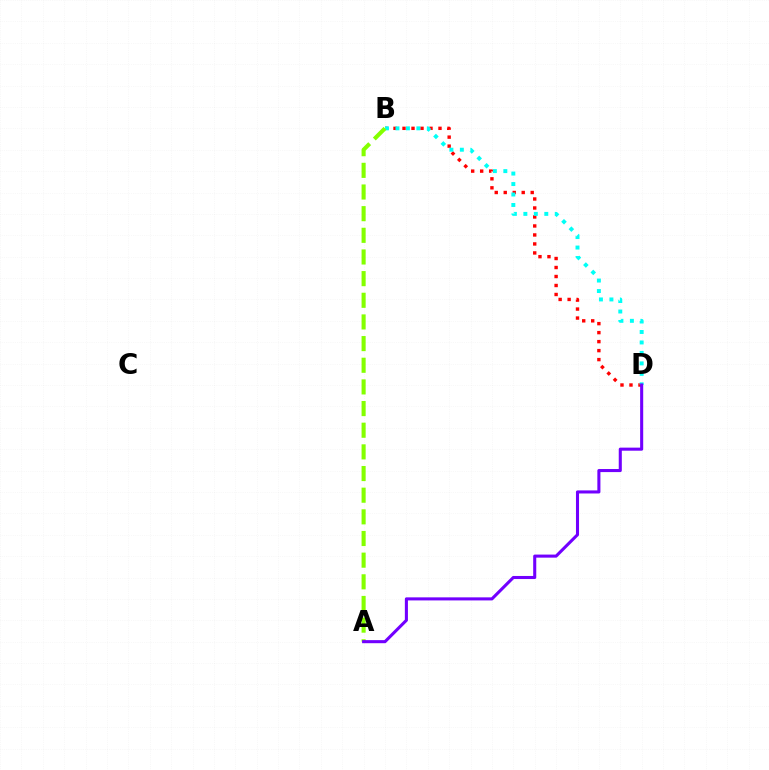{('B', 'D'): [{'color': '#ff0000', 'line_style': 'dotted', 'thickness': 2.44}, {'color': '#00fff6', 'line_style': 'dotted', 'thickness': 2.84}], ('A', 'B'): [{'color': '#84ff00', 'line_style': 'dashed', 'thickness': 2.94}], ('A', 'D'): [{'color': '#7200ff', 'line_style': 'solid', 'thickness': 2.21}]}